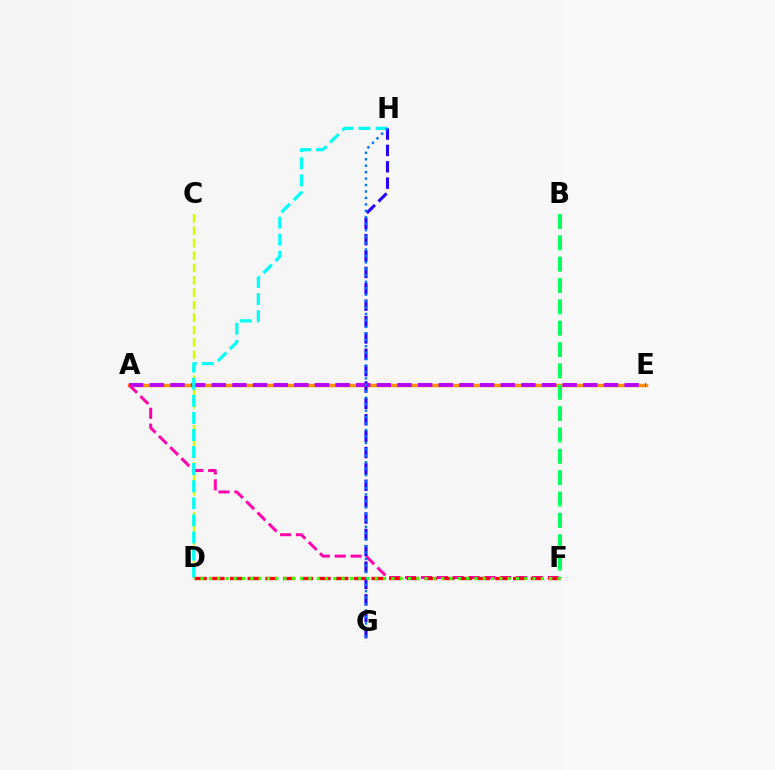{('A', 'E'): [{'color': '#ff9400', 'line_style': 'solid', 'thickness': 2.49}, {'color': '#b900ff', 'line_style': 'dashed', 'thickness': 2.8}], ('G', 'H'): [{'color': '#2500ff', 'line_style': 'dashed', 'thickness': 2.22}, {'color': '#0074ff', 'line_style': 'dotted', 'thickness': 1.75}], ('A', 'F'): [{'color': '#ff00ac', 'line_style': 'dashed', 'thickness': 2.15}], ('C', 'D'): [{'color': '#d1ff00', 'line_style': 'dashed', 'thickness': 1.69}], ('D', 'F'): [{'color': '#ff0000', 'line_style': 'dashed', 'thickness': 2.4}, {'color': '#3dff00', 'line_style': 'dotted', 'thickness': 2.26}], ('D', 'H'): [{'color': '#00fff6', 'line_style': 'dashed', 'thickness': 2.32}], ('B', 'F'): [{'color': '#00ff5c', 'line_style': 'dashed', 'thickness': 2.9}]}